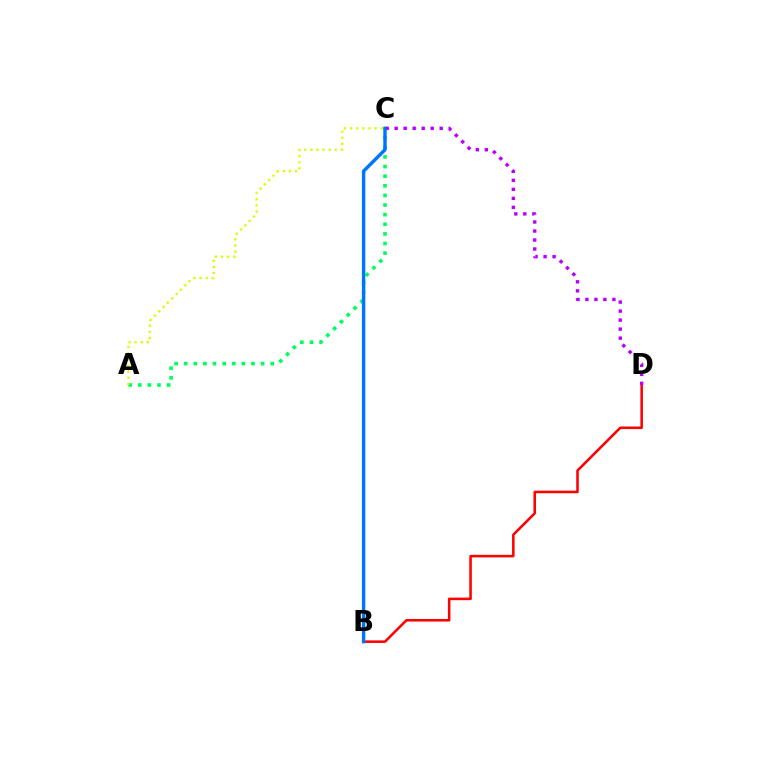{('B', 'D'): [{'color': '#ff0000', 'line_style': 'solid', 'thickness': 1.83}], ('A', 'C'): [{'color': '#00ff5c', 'line_style': 'dotted', 'thickness': 2.61}, {'color': '#d1ff00', 'line_style': 'dotted', 'thickness': 1.66}], ('C', 'D'): [{'color': '#b900ff', 'line_style': 'dotted', 'thickness': 2.45}], ('B', 'C'): [{'color': '#0074ff', 'line_style': 'solid', 'thickness': 2.46}]}